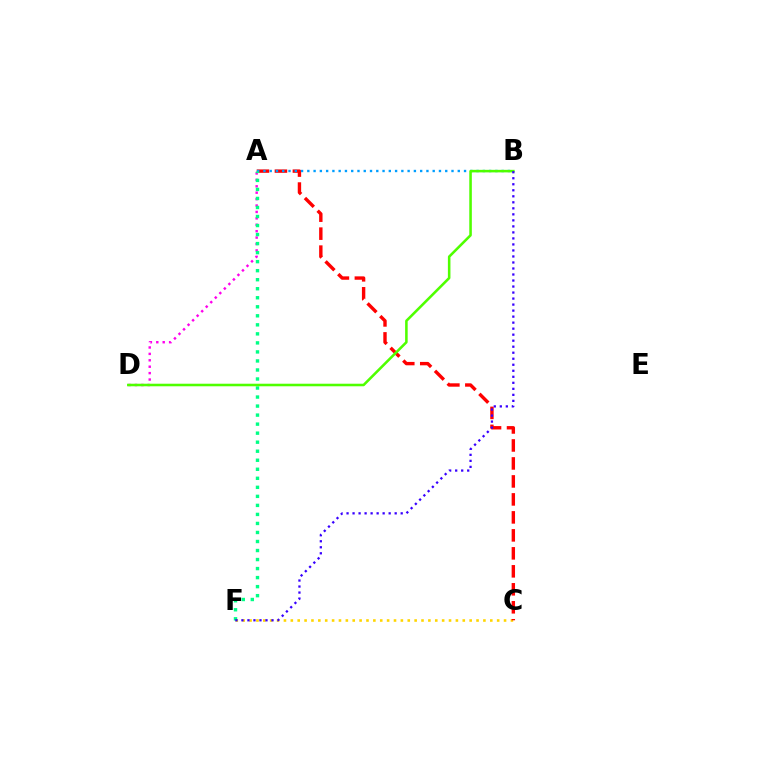{('C', 'F'): [{'color': '#ffd500', 'line_style': 'dotted', 'thickness': 1.87}], ('A', 'D'): [{'color': '#ff00ed', 'line_style': 'dotted', 'thickness': 1.74}], ('A', 'C'): [{'color': '#ff0000', 'line_style': 'dashed', 'thickness': 2.44}], ('A', 'B'): [{'color': '#009eff', 'line_style': 'dotted', 'thickness': 1.7}], ('A', 'F'): [{'color': '#00ff86', 'line_style': 'dotted', 'thickness': 2.45}], ('B', 'D'): [{'color': '#4fff00', 'line_style': 'solid', 'thickness': 1.84}], ('B', 'F'): [{'color': '#3700ff', 'line_style': 'dotted', 'thickness': 1.63}]}